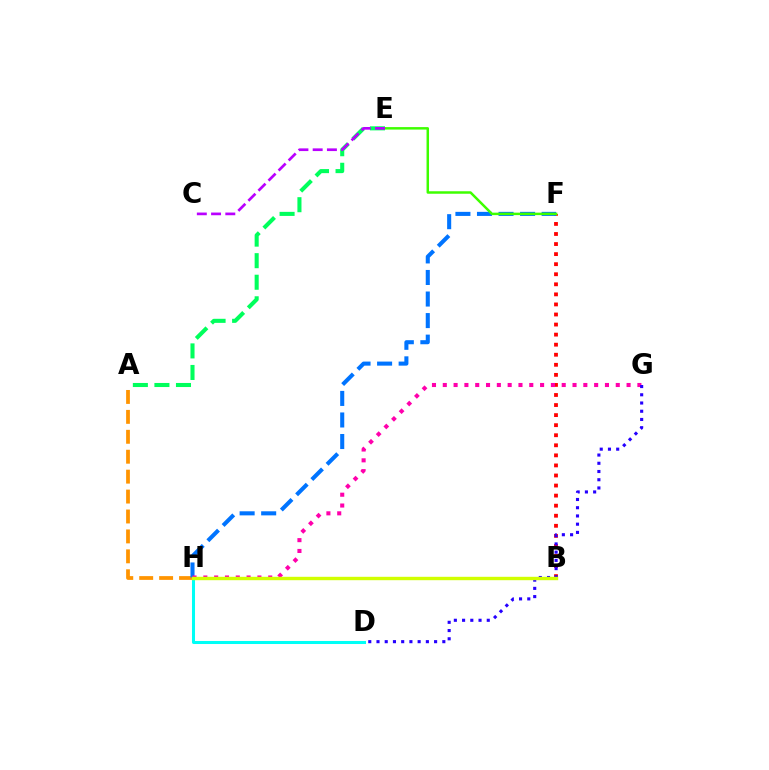{('B', 'F'): [{'color': '#ff0000', 'line_style': 'dotted', 'thickness': 2.73}], ('A', 'H'): [{'color': '#ff9400', 'line_style': 'dashed', 'thickness': 2.71}], ('A', 'E'): [{'color': '#00ff5c', 'line_style': 'dashed', 'thickness': 2.93}], ('F', 'H'): [{'color': '#0074ff', 'line_style': 'dashed', 'thickness': 2.93}], ('G', 'H'): [{'color': '#ff00ac', 'line_style': 'dotted', 'thickness': 2.94}], ('E', 'F'): [{'color': '#3dff00', 'line_style': 'solid', 'thickness': 1.79}], ('D', 'G'): [{'color': '#2500ff', 'line_style': 'dotted', 'thickness': 2.24}], ('D', 'H'): [{'color': '#00fff6', 'line_style': 'solid', 'thickness': 2.18}], ('C', 'E'): [{'color': '#b900ff', 'line_style': 'dashed', 'thickness': 1.93}], ('B', 'H'): [{'color': '#d1ff00', 'line_style': 'solid', 'thickness': 2.44}]}